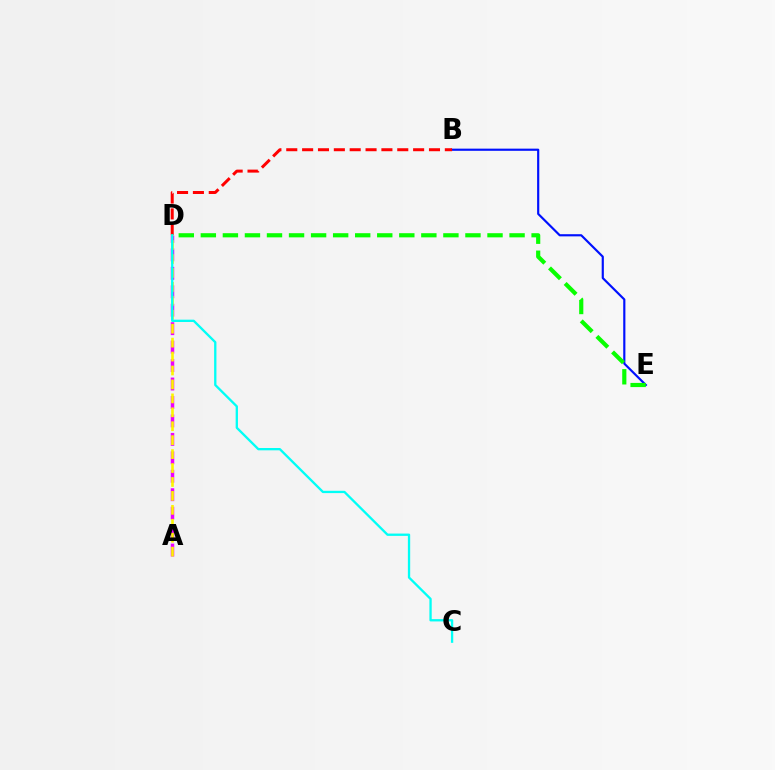{('B', 'E'): [{'color': '#0010ff', 'line_style': 'solid', 'thickness': 1.56}], ('B', 'D'): [{'color': '#ff0000', 'line_style': 'dashed', 'thickness': 2.15}], ('A', 'D'): [{'color': '#ee00ff', 'line_style': 'dashed', 'thickness': 2.51}, {'color': '#fcf500', 'line_style': 'dashed', 'thickness': 1.89}], ('D', 'E'): [{'color': '#08ff00', 'line_style': 'dashed', 'thickness': 3.0}], ('C', 'D'): [{'color': '#00fff6', 'line_style': 'solid', 'thickness': 1.67}]}